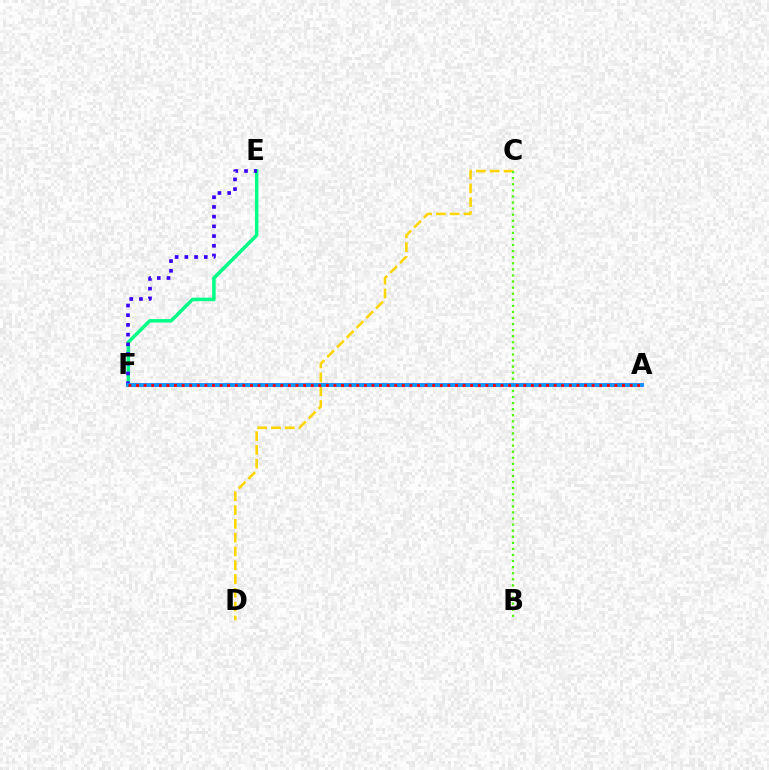{('A', 'F'): [{'color': '#ff00ed', 'line_style': 'solid', 'thickness': 2.53}, {'color': '#009eff', 'line_style': 'solid', 'thickness': 2.64}, {'color': '#ff0000', 'line_style': 'dotted', 'thickness': 2.06}], ('C', 'D'): [{'color': '#ffd500', 'line_style': 'dashed', 'thickness': 1.87}], ('E', 'F'): [{'color': '#00ff86', 'line_style': 'solid', 'thickness': 2.5}, {'color': '#3700ff', 'line_style': 'dotted', 'thickness': 2.64}], ('B', 'C'): [{'color': '#4fff00', 'line_style': 'dotted', 'thickness': 1.65}]}